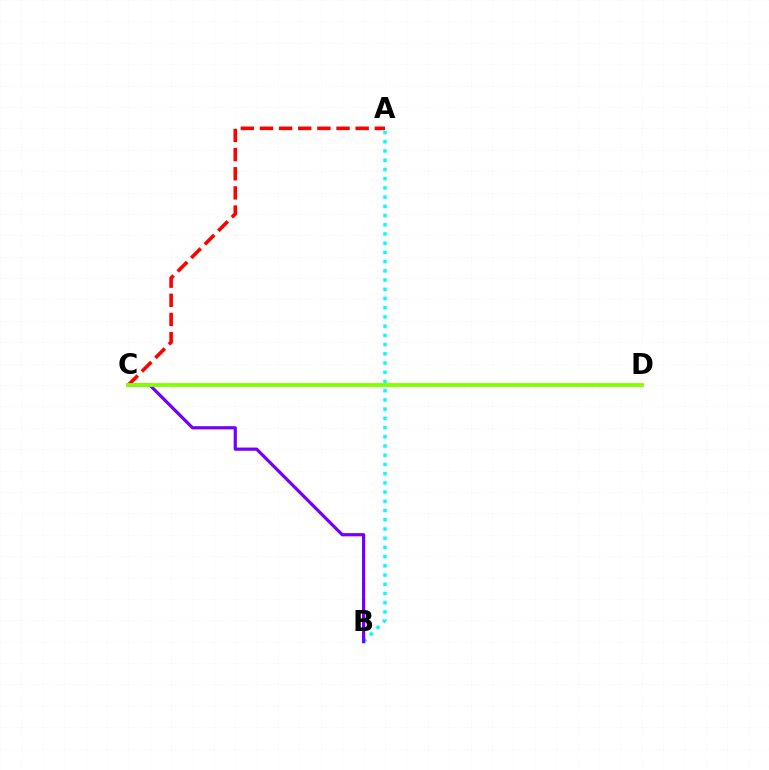{('A', 'B'): [{'color': '#00fff6', 'line_style': 'dotted', 'thickness': 2.5}], ('A', 'C'): [{'color': '#ff0000', 'line_style': 'dashed', 'thickness': 2.6}], ('B', 'C'): [{'color': '#7200ff', 'line_style': 'solid', 'thickness': 2.3}], ('C', 'D'): [{'color': '#84ff00', 'line_style': 'solid', 'thickness': 2.77}]}